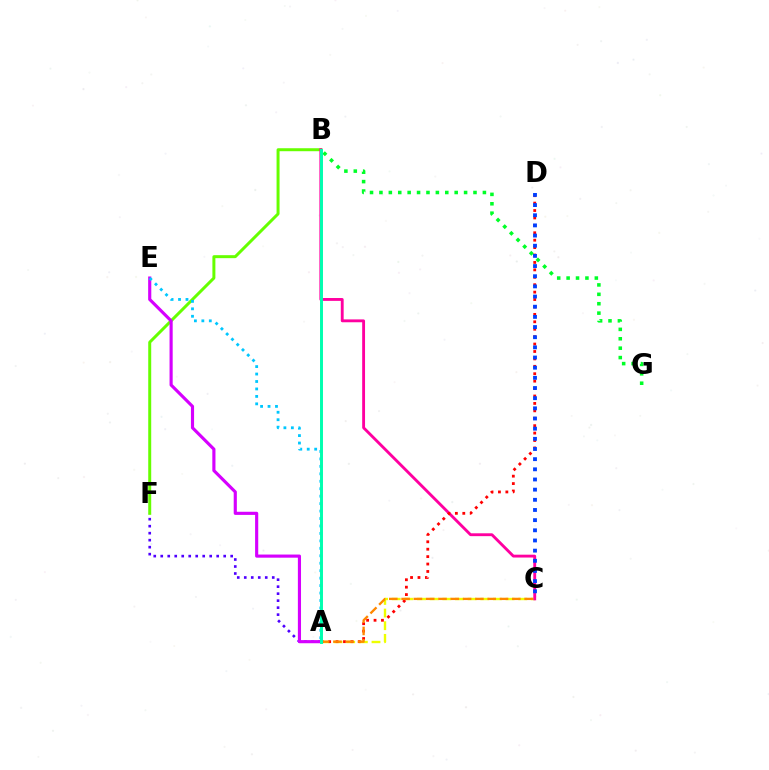{('A', 'C'): [{'color': '#eeff00', 'line_style': 'dashed', 'thickness': 1.72}, {'color': '#ff8800', 'line_style': 'dashed', 'thickness': 1.67}], ('A', 'F'): [{'color': '#4f00ff', 'line_style': 'dotted', 'thickness': 1.9}], ('B', 'F'): [{'color': '#66ff00', 'line_style': 'solid', 'thickness': 2.15}], ('B', 'G'): [{'color': '#00ff27', 'line_style': 'dotted', 'thickness': 2.56}], ('B', 'C'): [{'color': '#ff00a0', 'line_style': 'solid', 'thickness': 2.06}], ('A', 'E'): [{'color': '#d600ff', 'line_style': 'solid', 'thickness': 2.26}, {'color': '#00c7ff', 'line_style': 'dotted', 'thickness': 2.02}], ('A', 'D'): [{'color': '#ff0000', 'line_style': 'dotted', 'thickness': 2.02}], ('C', 'D'): [{'color': '#003fff', 'line_style': 'dotted', 'thickness': 2.76}], ('A', 'B'): [{'color': '#00ffaf', 'line_style': 'solid', 'thickness': 2.13}]}